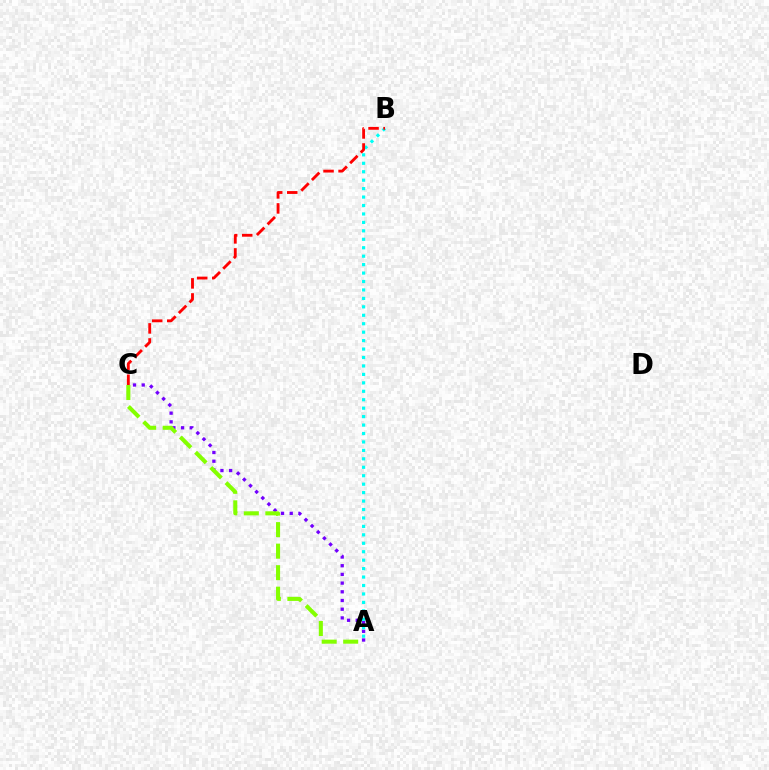{('A', 'C'): [{'color': '#7200ff', 'line_style': 'dotted', 'thickness': 2.36}, {'color': '#84ff00', 'line_style': 'dashed', 'thickness': 2.92}], ('A', 'B'): [{'color': '#00fff6', 'line_style': 'dotted', 'thickness': 2.29}], ('B', 'C'): [{'color': '#ff0000', 'line_style': 'dashed', 'thickness': 2.04}]}